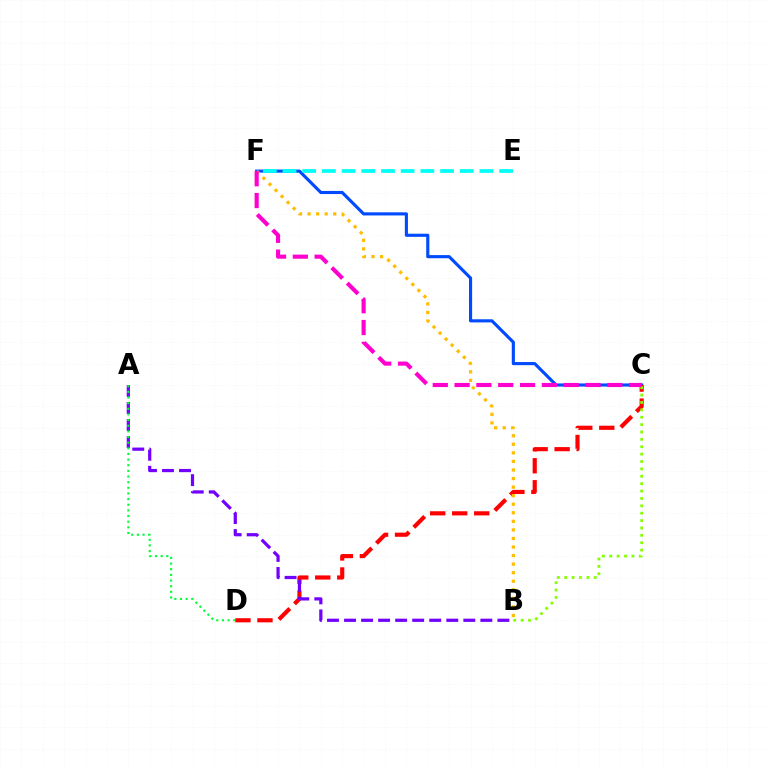{('C', 'F'): [{'color': '#004bff', 'line_style': 'solid', 'thickness': 2.25}, {'color': '#ff00cf', 'line_style': 'dashed', 'thickness': 2.96}], ('C', 'D'): [{'color': '#ff0000', 'line_style': 'dashed', 'thickness': 2.99}], ('B', 'F'): [{'color': '#ffbd00', 'line_style': 'dotted', 'thickness': 2.33}], ('B', 'C'): [{'color': '#84ff00', 'line_style': 'dotted', 'thickness': 2.01}], ('E', 'F'): [{'color': '#00fff6', 'line_style': 'dashed', 'thickness': 2.68}], ('A', 'B'): [{'color': '#7200ff', 'line_style': 'dashed', 'thickness': 2.31}], ('A', 'D'): [{'color': '#00ff39', 'line_style': 'dotted', 'thickness': 1.53}]}